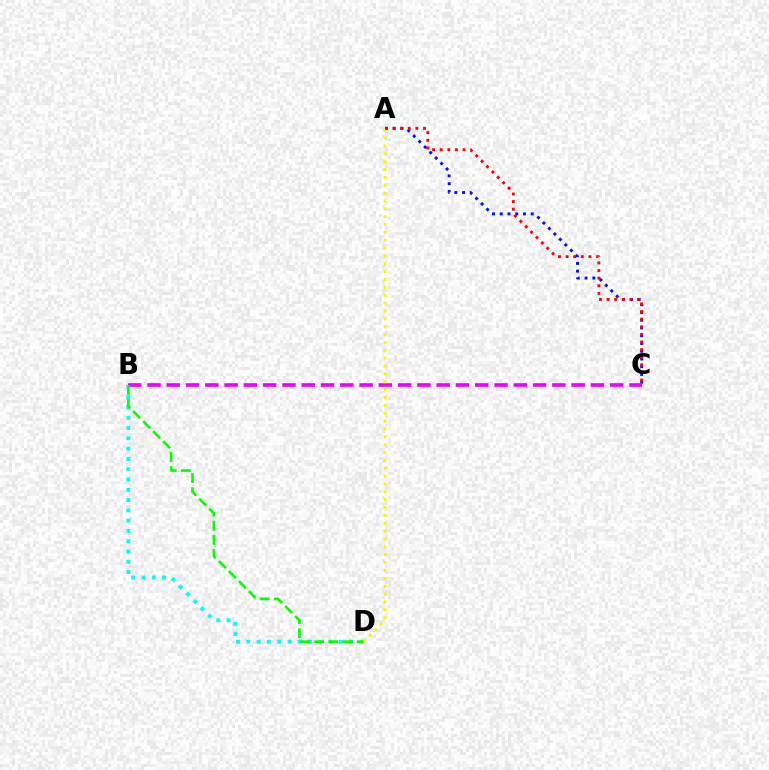{('A', 'C'): [{'color': '#0010ff', 'line_style': 'dotted', 'thickness': 2.11}, {'color': '#ff0000', 'line_style': 'dotted', 'thickness': 2.07}], ('B', 'D'): [{'color': '#00fff6', 'line_style': 'dotted', 'thickness': 2.79}, {'color': '#08ff00', 'line_style': 'dashed', 'thickness': 1.92}], ('B', 'C'): [{'color': '#ee00ff', 'line_style': 'dashed', 'thickness': 2.62}], ('A', 'D'): [{'color': '#fcf500', 'line_style': 'dotted', 'thickness': 2.14}]}